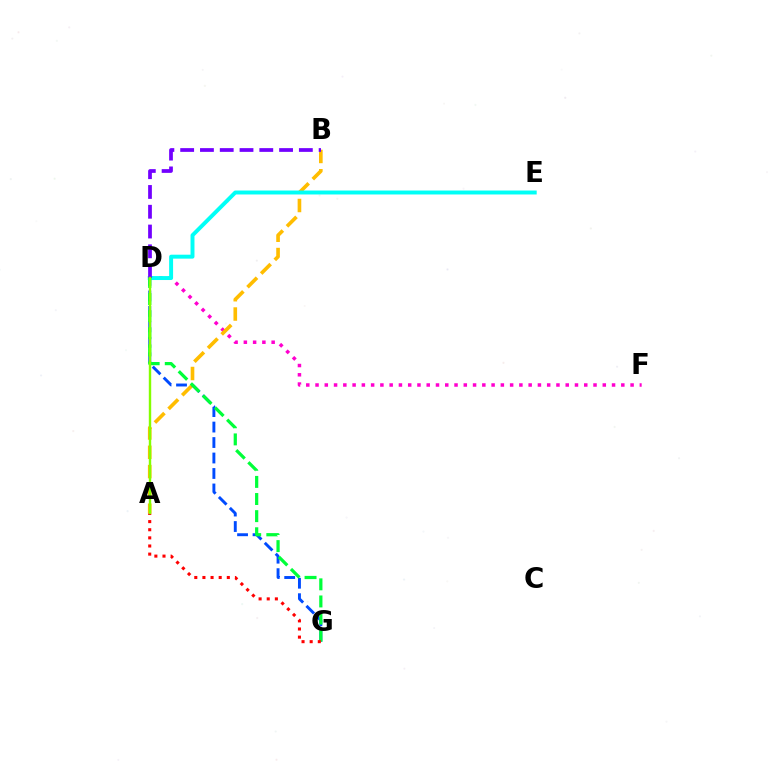{('D', 'F'): [{'color': '#ff00cf', 'line_style': 'dotted', 'thickness': 2.52}], ('A', 'B'): [{'color': '#ffbd00', 'line_style': 'dashed', 'thickness': 2.62}], ('D', 'G'): [{'color': '#004bff', 'line_style': 'dashed', 'thickness': 2.1}, {'color': '#00ff39', 'line_style': 'dashed', 'thickness': 2.33}], ('D', 'E'): [{'color': '#00fff6', 'line_style': 'solid', 'thickness': 2.84}], ('B', 'D'): [{'color': '#7200ff', 'line_style': 'dashed', 'thickness': 2.69}], ('A', 'G'): [{'color': '#ff0000', 'line_style': 'dotted', 'thickness': 2.21}], ('A', 'D'): [{'color': '#84ff00', 'line_style': 'solid', 'thickness': 1.74}]}